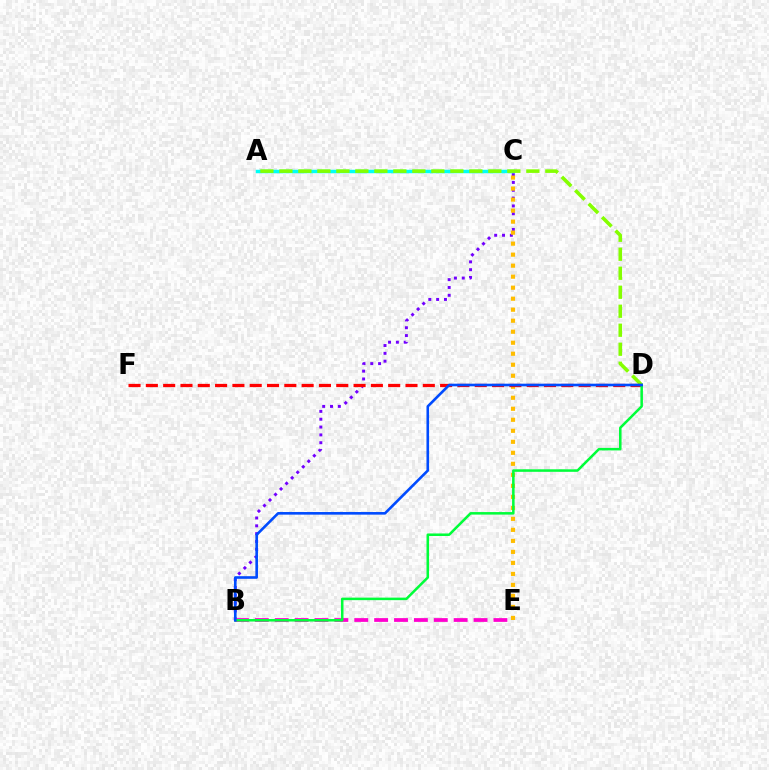{('B', 'C'): [{'color': '#7200ff', 'line_style': 'dotted', 'thickness': 2.13}], ('A', 'C'): [{'color': '#00fff6', 'line_style': 'solid', 'thickness': 2.5}], ('A', 'D'): [{'color': '#84ff00', 'line_style': 'dashed', 'thickness': 2.58}], ('C', 'E'): [{'color': '#ffbd00', 'line_style': 'dotted', 'thickness': 2.99}], ('D', 'F'): [{'color': '#ff0000', 'line_style': 'dashed', 'thickness': 2.35}], ('B', 'E'): [{'color': '#ff00cf', 'line_style': 'dashed', 'thickness': 2.7}], ('B', 'D'): [{'color': '#00ff39', 'line_style': 'solid', 'thickness': 1.82}, {'color': '#004bff', 'line_style': 'solid', 'thickness': 1.88}]}